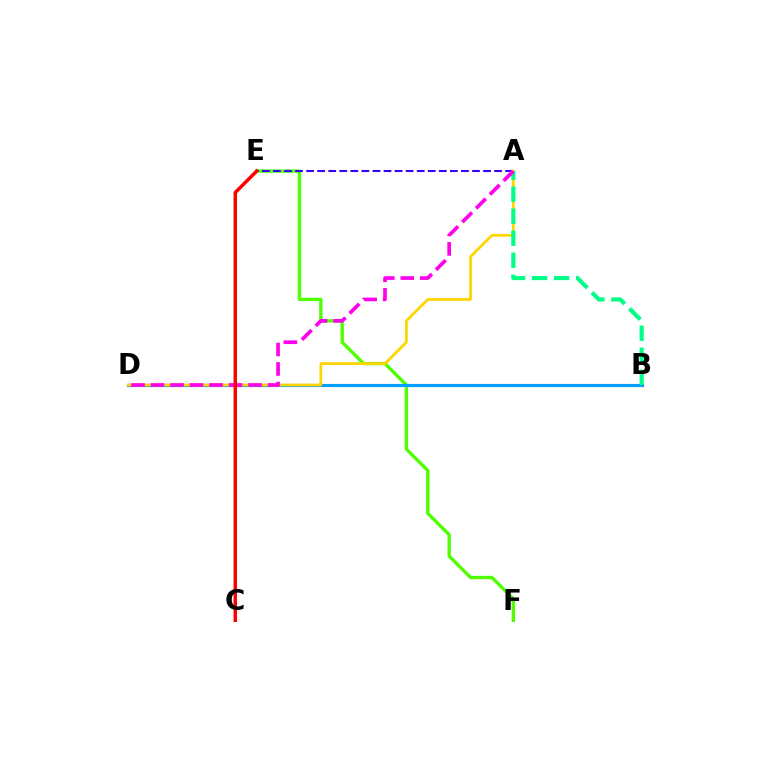{('E', 'F'): [{'color': '#4fff00', 'line_style': 'solid', 'thickness': 2.42}], ('A', 'E'): [{'color': '#3700ff', 'line_style': 'dashed', 'thickness': 1.5}], ('B', 'D'): [{'color': '#009eff', 'line_style': 'solid', 'thickness': 2.27}], ('A', 'D'): [{'color': '#ffd500', 'line_style': 'solid', 'thickness': 1.98}, {'color': '#ff00ed', 'line_style': 'dashed', 'thickness': 2.65}], ('A', 'B'): [{'color': '#00ff86', 'line_style': 'dashed', 'thickness': 2.99}], ('C', 'E'): [{'color': '#ff0000', 'line_style': 'solid', 'thickness': 2.52}]}